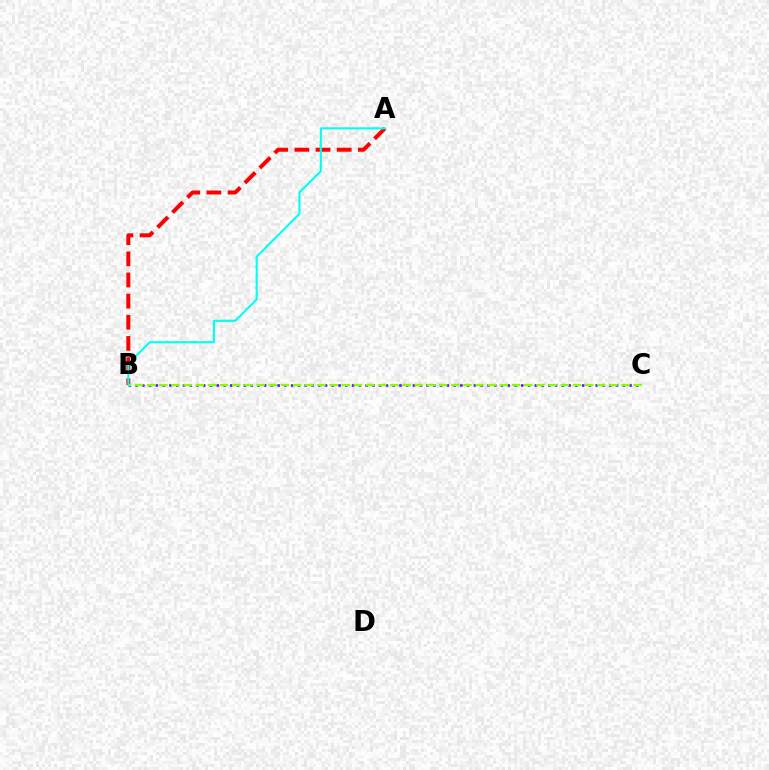{('A', 'B'): [{'color': '#ff0000', 'line_style': 'dashed', 'thickness': 2.87}, {'color': '#00fff6', 'line_style': 'solid', 'thickness': 1.51}], ('B', 'C'): [{'color': '#7200ff', 'line_style': 'dotted', 'thickness': 1.84}, {'color': '#84ff00', 'line_style': 'dashed', 'thickness': 1.65}]}